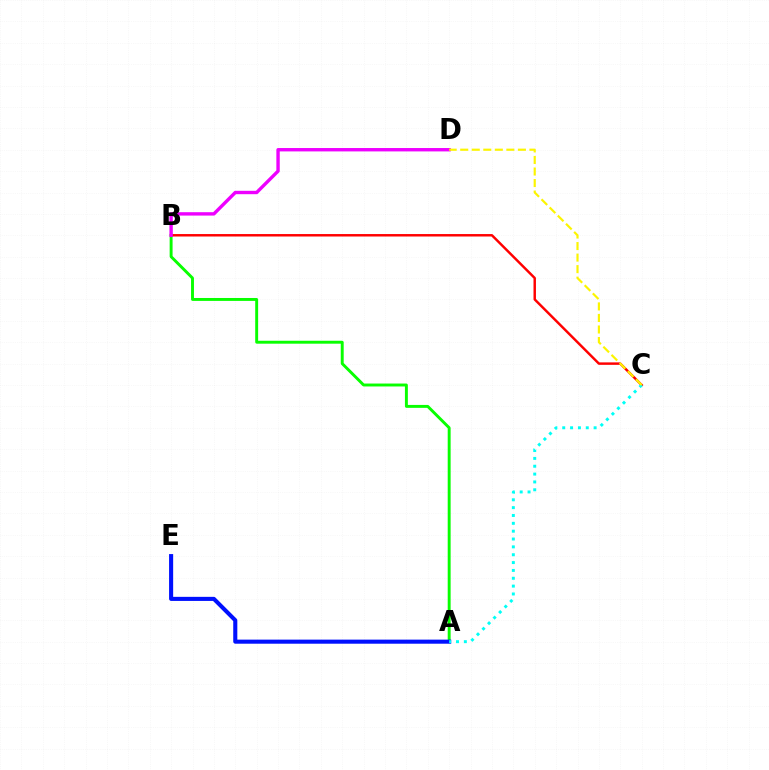{('A', 'B'): [{'color': '#08ff00', 'line_style': 'solid', 'thickness': 2.1}], ('B', 'C'): [{'color': '#ff0000', 'line_style': 'solid', 'thickness': 1.77}], ('B', 'D'): [{'color': '#ee00ff', 'line_style': 'solid', 'thickness': 2.44}], ('A', 'E'): [{'color': '#0010ff', 'line_style': 'solid', 'thickness': 2.94}], ('A', 'C'): [{'color': '#00fff6', 'line_style': 'dotted', 'thickness': 2.13}], ('C', 'D'): [{'color': '#fcf500', 'line_style': 'dashed', 'thickness': 1.57}]}